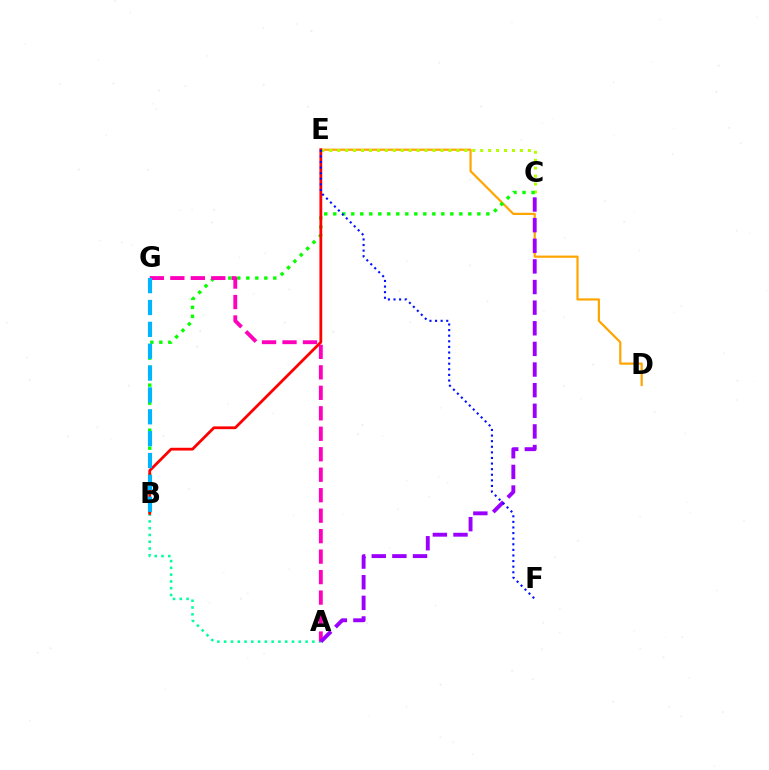{('D', 'E'): [{'color': '#ffa500', 'line_style': 'solid', 'thickness': 1.59}], ('C', 'E'): [{'color': '#b3ff00', 'line_style': 'dotted', 'thickness': 2.16}], ('B', 'C'): [{'color': '#08ff00', 'line_style': 'dotted', 'thickness': 2.45}], ('A', 'B'): [{'color': '#00ff9d', 'line_style': 'dotted', 'thickness': 1.84}], ('A', 'G'): [{'color': '#ff00bd', 'line_style': 'dashed', 'thickness': 2.78}], ('B', 'E'): [{'color': '#ff0000', 'line_style': 'solid', 'thickness': 2.0}], ('A', 'C'): [{'color': '#9b00ff', 'line_style': 'dashed', 'thickness': 2.8}], ('B', 'G'): [{'color': '#00b5ff', 'line_style': 'dashed', 'thickness': 2.97}], ('E', 'F'): [{'color': '#0010ff', 'line_style': 'dotted', 'thickness': 1.52}]}